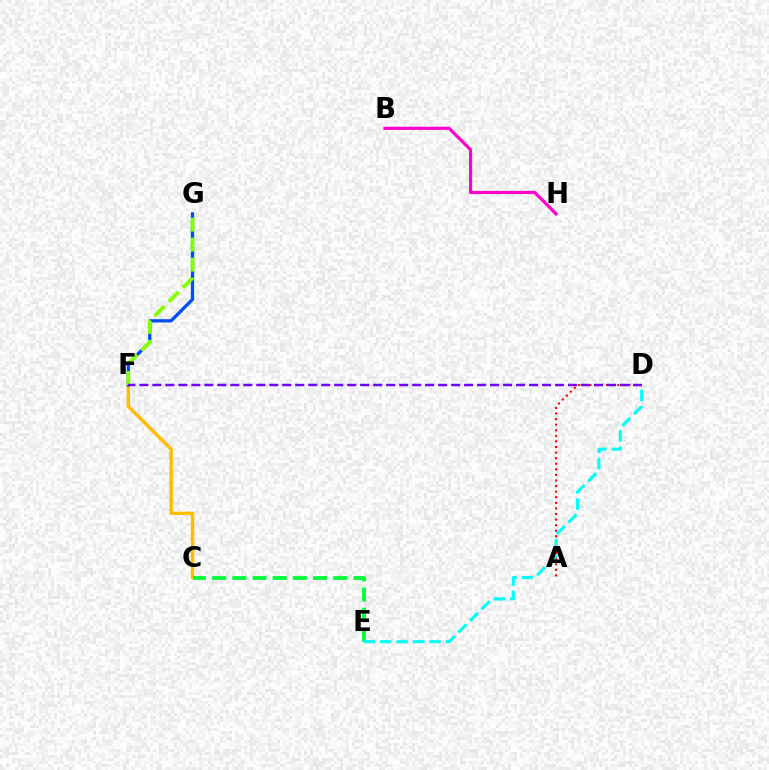{('C', 'F'): [{'color': '#ffbd00', 'line_style': 'solid', 'thickness': 2.45}], ('F', 'G'): [{'color': '#004bff', 'line_style': 'solid', 'thickness': 2.36}, {'color': '#84ff00', 'line_style': 'dashed', 'thickness': 2.72}], ('C', 'E'): [{'color': '#00ff39', 'line_style': 'dashed', 'thickness': 2.74}], ('B', 'H'): [{'color': '#ff00cf', 'line_style': 'solid', 'thickness': 2.28}], ('A', 'D'): [{'color': '#ff0000', 'line_style': 'dotted', 'thickness': 1.52}], ('D', 'E'): [{'color': '#00fff6', 'line_style': 'dashed', 'thickness': 2.23}], ('D', 'F'): [{'color': '#7200ff', 'line_style': 'dashed', 'thickness': 1.76}]}